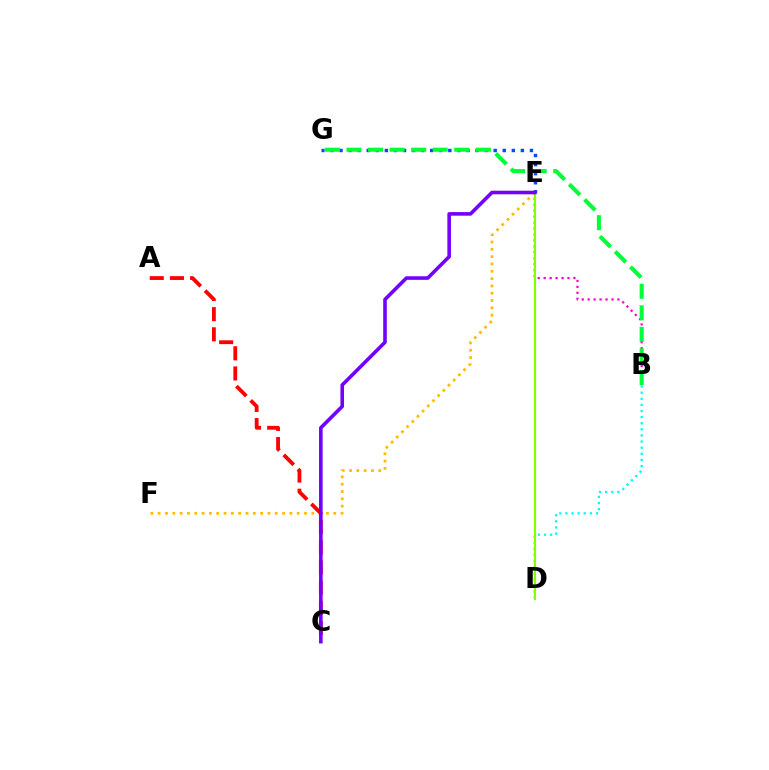{('E', 'G'): [{'color': '#004bff', 'line_style': 'dotted', 'thickness': 2.46}], ('B', 'E'): [{'color': '#ff00cf', 'line_style': 'dotted', 'thickness': 1.62}], ('E', 'F'): [{'color': '#ffbd00', 'line_style': 'dotted', 'thickness': 1.99}], ('B', 'G'): [{'color': '#00ff39', 'line_style': 'dashed', 'thickness': 2.93}], ('A', 'C'): [{'color': '#ff0000', 'line_style': 'dashed', 'thickness': 2.74}], ('B', 'D'): [{'color': '#00fff6', 'line_style': 'dotted', 'thickness': 1.66}], ('D', 'E'): [{'color': '#84ff00', 'line_style': 'solid', 'thickness': 1.56}], ('C', 'E'): [{'color': '#7200ff', 'line_style': 'solid', 'thickness': 2.58}]}